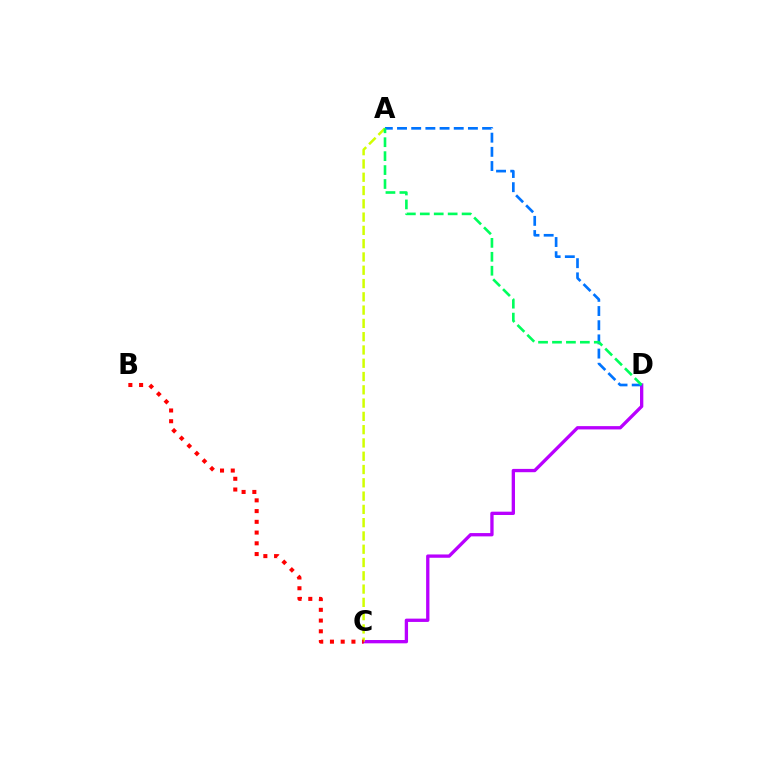{('C', 'D'): [{'color': '#b900ff', 'line_style': 'solid', 'thickness': 2.38}], ('A', 'D'): [{'color': '#0074ff', 'line_style': 'dashed', 'thickness': 1.93}, {'color': '#00ff5c', 'line_style': 'dashed', 'thickness': 1.89}], ('A', 'C'): [{'color': '#d1ff00', 'line_style': 'dashed', 'thickness': 1.8}], ('B', 'C'): [{'color': '#ff0000', 'line_style': 'dotted', 'thickness': 2.92}]}